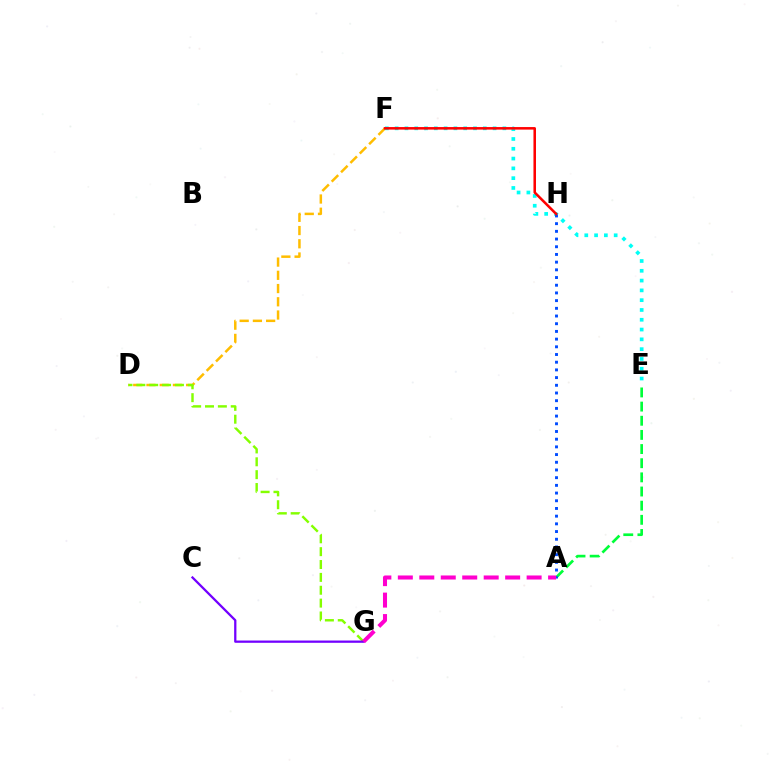{('D', 'F'): [{'color': '#ffbd00', 'line_style': 'dashed', 'thickness': 1.8}], ('A', 'E'): [{'color': '#00ff39', 'line_style': 'dashed', 'thickness': 1.92}], ('E', 'F'): [{'color': '#00fff6', 'line_style': 'dotted', 'thickness': 2.66}], ('A', 'H'): [{'color': '#004bff', 'line_style': 'dotted', 'thickness': 2.09}], ('D', 'G'): [{'color': '#84ff00', 'line_style': 'dashed', 'thickness': 1.75}], ('C', 'G'): [{'color': '#7200ff', 'line_style': 'solid', 'thickness': 1.63}], ('A', 'G'): [{'color': '#ff00cf', 'line_style': 'dashed', 'thickness': 2.92}], ('F', 'H'): [{'color': '#ff0000', 'line_style': 'solid', 'thickness': 1.83}]}